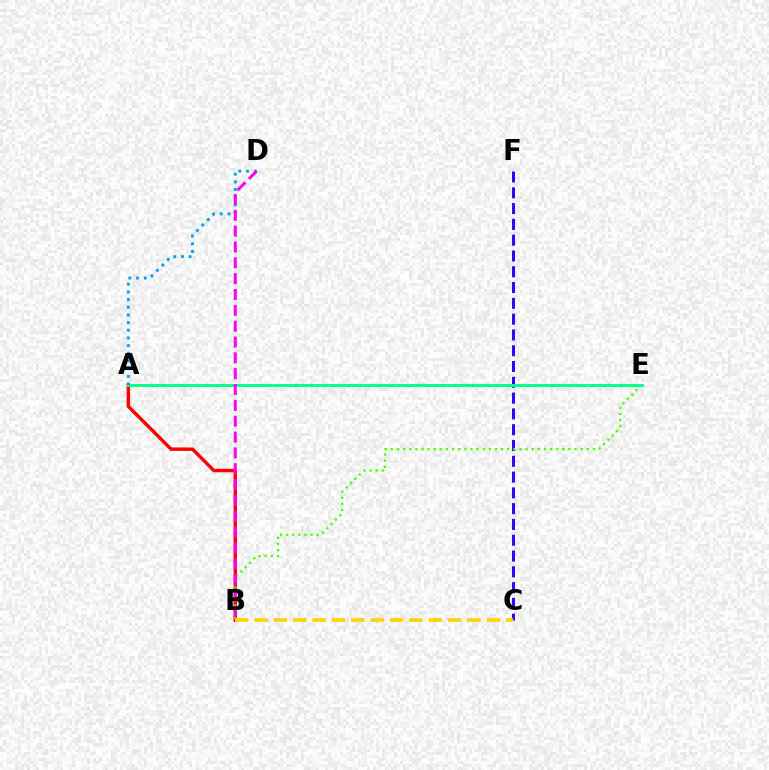{('C', 'F'): [{'color': '#3700ff', 'line_style': 'dashed', 'thickness': 2.15}], ('A', 'B'): [{'color': '#ff0000', 'line_style': 'solid', 'thickness': 2.47}], ('B', 'E'): [{'color': '#4fff00', 'line_style': 'dotted', 'thickness': 1.66}], ('B', 'C'): [{'color': '#ffd500', 'line_style': 'dashed', 'thickness': 2.63}], ('A', 'E'): [{'color': '#00ff86', 'line_style': 'solid', 'thickness': 2.07}], ('A', 'D'): [{'color': '#009eff', 'line_style': 'dotted', 'thickness': 2.09}], ('B', 'D'): [{'color': '#ff00ed', 'line_style': 'dashed', 'thickness': 2.15}]}